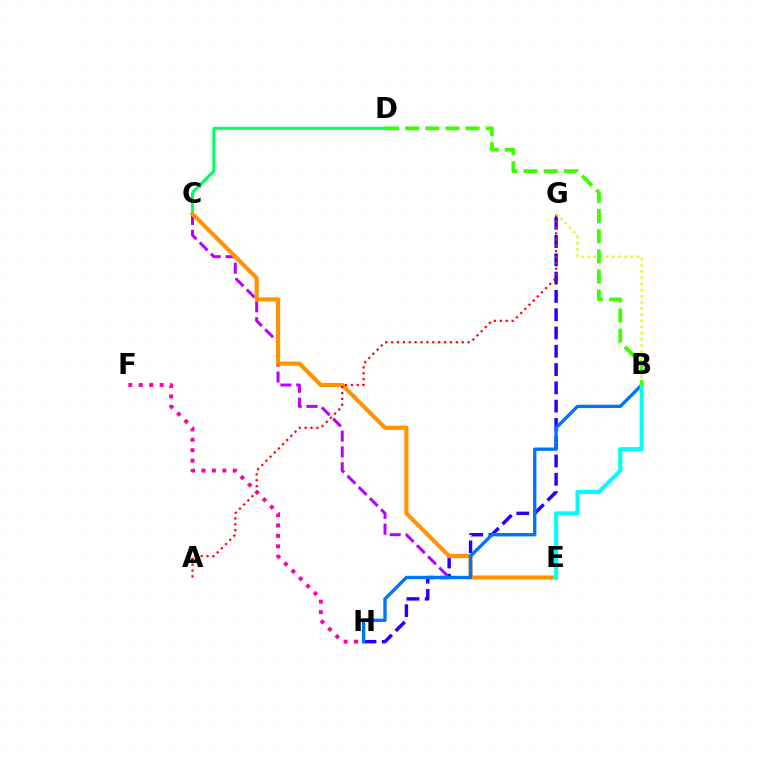{('C', 'D'): [{'color': '#00ff5c', 'line_style': 'solid', 'thickness': 2.18}], ('G', 'H'): [{'color': '#2500ff', 'line_style': 'dashed', 'thickness': 2.48}], ('C', 'E'): [{'color': '#b900ff', 'line_style': 'dashed', 'thickness': 2.15}, {'color': '#ff9400', 'line_style': 'solid', 'thickness': 2.98}], ('F', 'H'): [{'color': '#ff00ac', 'line_style': 'dotted', 'thickness': 2.84}], ('A', 'G'): [{'color': '#ff0000', 'line_style': 'dotted', 'thickness': 1.6}], ('B', 'H'): [{'color': '#0074ff', 'line_style': 'solid', 'thickness': 2.42}], ('B', 'G'): [{'color': '#d1ff00', 'line_style': 'dotted', 'thickness': 1.67}], ('B', 'E'): [{'color': '#00fff6', 'line_style': 'solid', 'thickness': 2.95}], ('B', 'D'): [{'color': '#3dff00', 'line_style': 'dashed', 'thickness': 2.74}]}